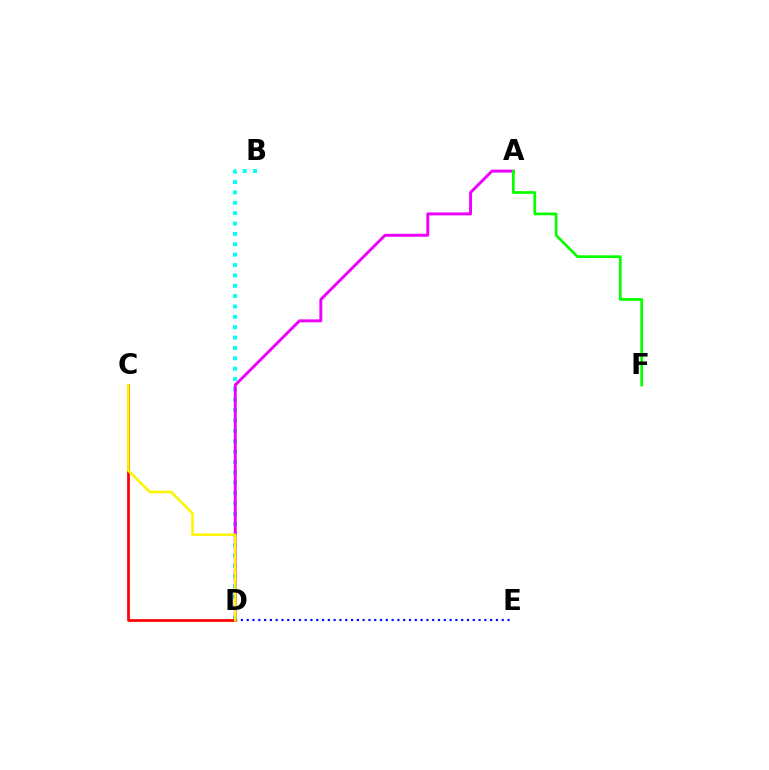{('B', 'D'): [{'color': '#00fff6', 'line_style': 'dotted', 'thickness': 2.82}], ('A', 'D'): [{'color': '#ee00ff', 'line_style': 'solid', 'thickness': 2.11}], ('D', 'E'): [{'color': '#0010ff', 'line_style': 'dotted', 'thickness': 1.58}], ('A', 'F'): [{'color': '#08ff00', 'line_style': 'solid', 'thickness': 1.97}], ('C', 'D'): [{'color': '#ff0000', 'line_style': 'solid', 'thickness': 1.97}, {'color': '#fcf500', 'line_style': 'solid', 'thickness': 1.85}]}